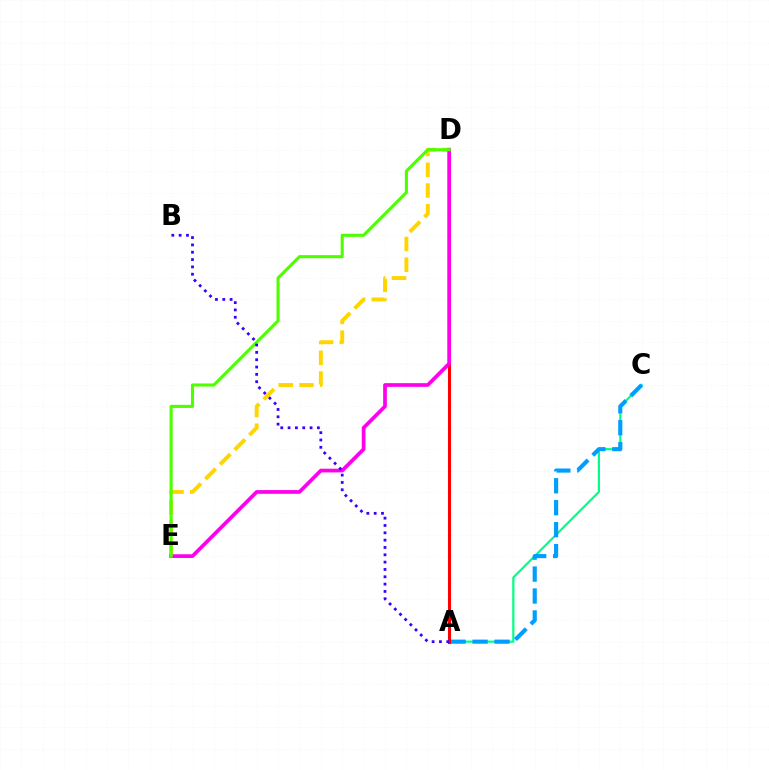{('A', 'C'): [{'color': '#00ff86', 'line_style': 'solid', 'thickness': 1.59}, {'color': '#009eff', 'line_style': 'dashed', 'thickness': 2.98}], ('D', 'E'): [{'color': '#ffd500', 'line_style': 'dashed', 'thickness': 2.82}, {'color': '#ff00ed', 'line_style': 'solid', 'thickness': 2.67}, {'color': '#4fff00', 'line_style': 'solid', 'thickness': 2.24}], ('A', 'D'): [{'color': '#ff0000', 'line_style': 'solid', 'thickness': 2.21}], ('A', 'B'): [{'color': '#3700ff', 'line_style': 'dotted', 'thickness': 1.99}]}